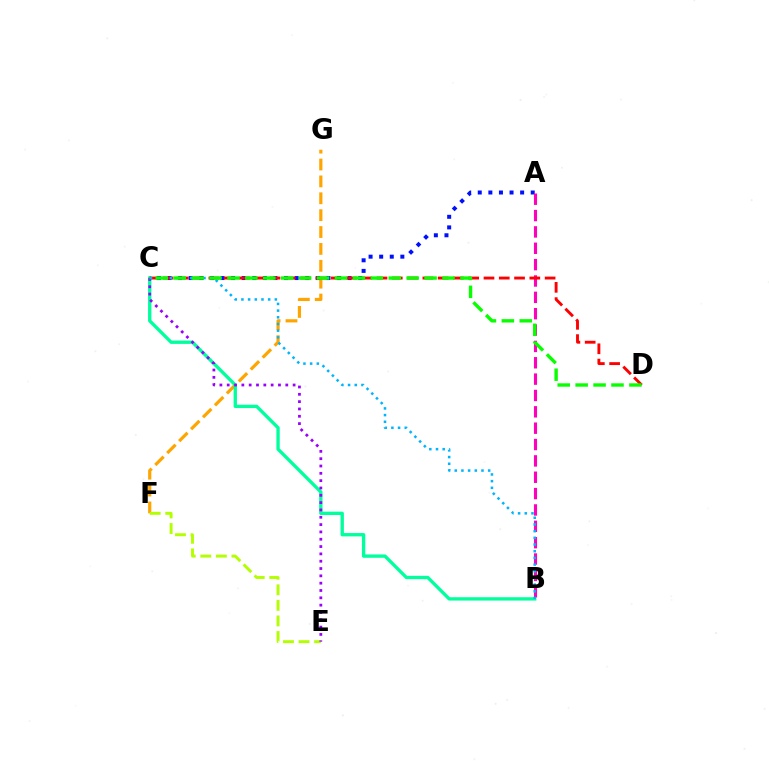{('F', 'G'): [{'color': '#ffa500', 'line_style': 'dashed', 'thickness': 2.29}], ('E', 'F'): [{'color': '#b3ff00', 'line_style': 'dashed', 'thickness': 2.12}], ('A', 'C'): [{'color': '#0010ff', 'line_style': 'dotted', 'thickness': 2.88}], ('B', 'C'): [{'color': '#00ff9d', 'line_style': 'solid', 'thickness': 2.4}, {'color': '#00b5ff', 'line_style': 'dotted', 'thickness': 1.82}], ('A', 'B'): [{'color': '#ff00bd', 'line_style': 'dashed', 'thickness': 2.22}], ('C', 'D'): [{'color': '#ff0000', 'line_style': 'dashed', 'thickness': 2.08}, {'color': '#08ff00', 'line_style': 'dashed', 'thickness': 2.43}], ('C', 'E'): [{'color': '#9b00ff', 'line_style': 'dotted', 'thickness': 1.99}]}